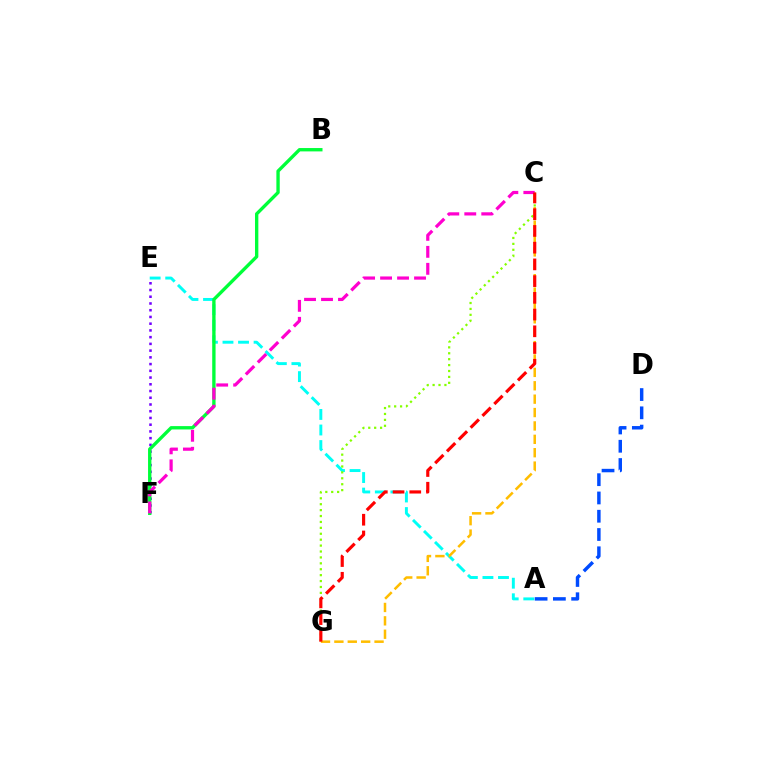{('A', 'E'): [{'color': '#00fff6', 'line_style': 'dashed', 'thickness': 2.11}], ('E', 'F'): [{'color': '#7200ff', 'line_style': 'dotted', 'thickness': 1.83}], ('C', 'G'): [{'color': '#84ff00', 'line_style': 'dotted', 'thickness': 1.61}, {'color': '#ffbd00', 'line_style': 'dashed', 'thickness': 1.82}, {'color': '#ff0000', 'line_style': 'dashed', 'thickness': 2.27}], ('B', 'F'): [{'color': '#00ff39', 'line_style': 'solid', 'thickness': 2.41}], ('A', 'D'): [{'color': '#004bff', 'line_style': 'dashed', 'thickness': 2.48}], ('C', 'F'): [{'color': '#ff00cf', 'line_style': 'dashed', 'thickness': 2.31}]}